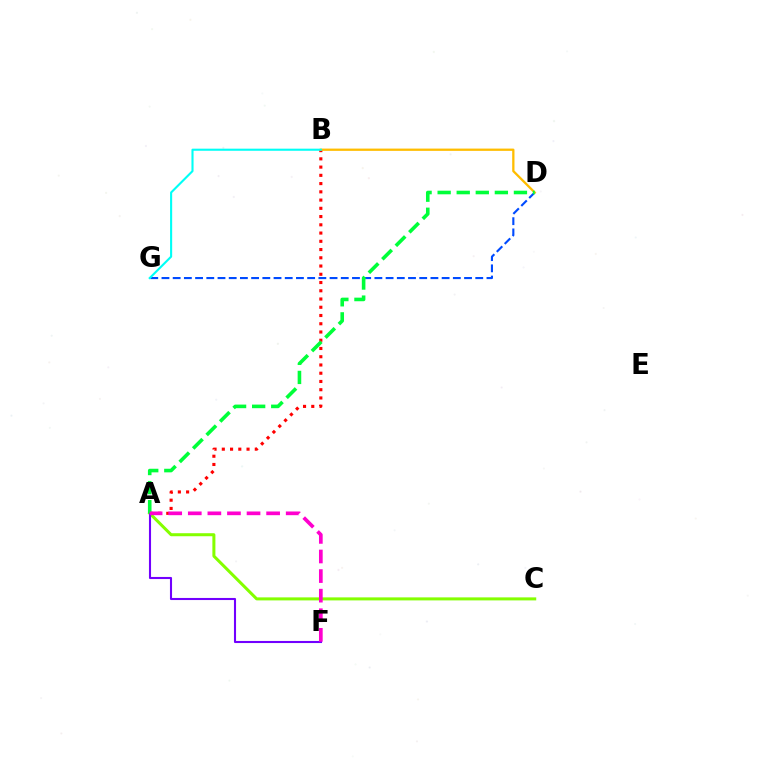{('A', 'B'): [{'color': '#ff0000', 'line_style': 'dotted', 'thickness': 2.24}], ('A', 'C'): [{'color': '#84ff00', 'line_style': 'solid', 'thickness': 2.17}], ('A', 'F'): [{'color': '#7200ff', 'line_style': 'solid', 'thickness': 1.51}, {'color': '#ff00cf', 'line_style': 'dashed', 'thickness': 2.66}], ('D', 'G'): [{'color': '#004bff', 'line_style': 'dashed', 'thickness': 1.52}], ('B', 'D'): [{'color': '#ffbd00', 'line_style': 'solid', 'thickness': 1.64}], ('A', 'D'): [{'color': '#00ff39', 'line_style': 'dashed', 'thickness': 2.59}], ('B', 'G'): [{'color': '#00fff6', 'line_style': 'solid', 'thickness': 1.52}]}